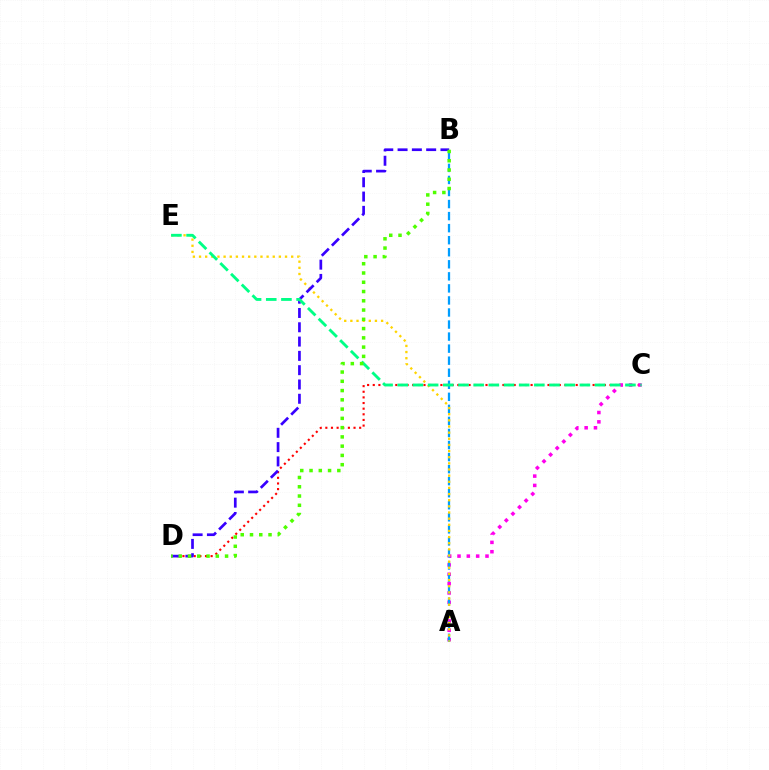{('C', 'D'): [{'color': '#ff0000', 'line_style': 'dotted', 'thickness': 1.53}], ('A', 'C'): [{'color': '#ff00ed', 'line_style': 'dotted', 'thickness': 2.54}], ('A', 'B'): [{'color': '#009eff', 'line_style': 'dashed', 'thickness': 1.64}], ('A', 'E'): [{'color': '#ffd500', 'line_style': 'dotted', 'thickness': 1.67}], ('B', 'D'): [{'color': '#3700ff', 'line_style': 'dashed', 'thickness': 1.94}, {'color': '#4fff00', 'line_style': 'dotted', 'thickness': 2.52}], ('C', 'E'): [{'color': '#00ff86', 'line_style': 'dashed', 'thickness': 2.06}]}